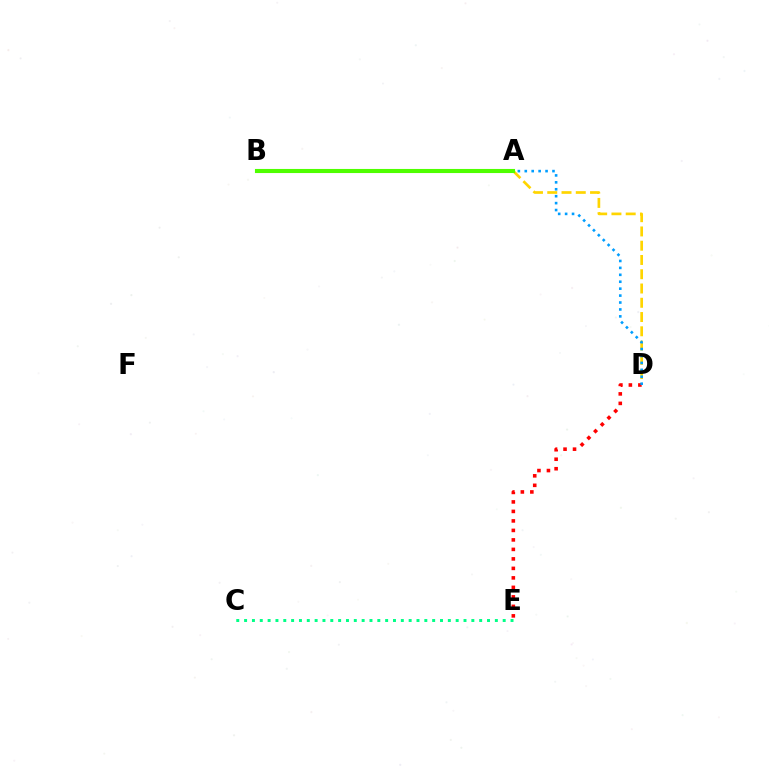{('A', 'B'): [{'color': '#ff00ed', 'line_style': 'dashed', 'thickness': 2.53}, {'color': '#3700ff', 'line_style': 'dotted', 'thickness': 1.86}, {'color': '#4fff00', 'line_style': 'solid', 'thickness': 2.95}], ('C', 'E'): [{'color': '#00ff86', 'line_style': 'dotted', 'thickness': 2.13}], ('A', 'D'): [{'color': '#ffd500', 'line_style': 'dashed', 'thickness': 1.94}, {'color': '#009eff', 'line_style': 'dotted', 'thickness': 1.88}], ('D', 'E'): [{'color': '#ff0000', 'line_style': 'dotted', 'thickness': 2.58}]}